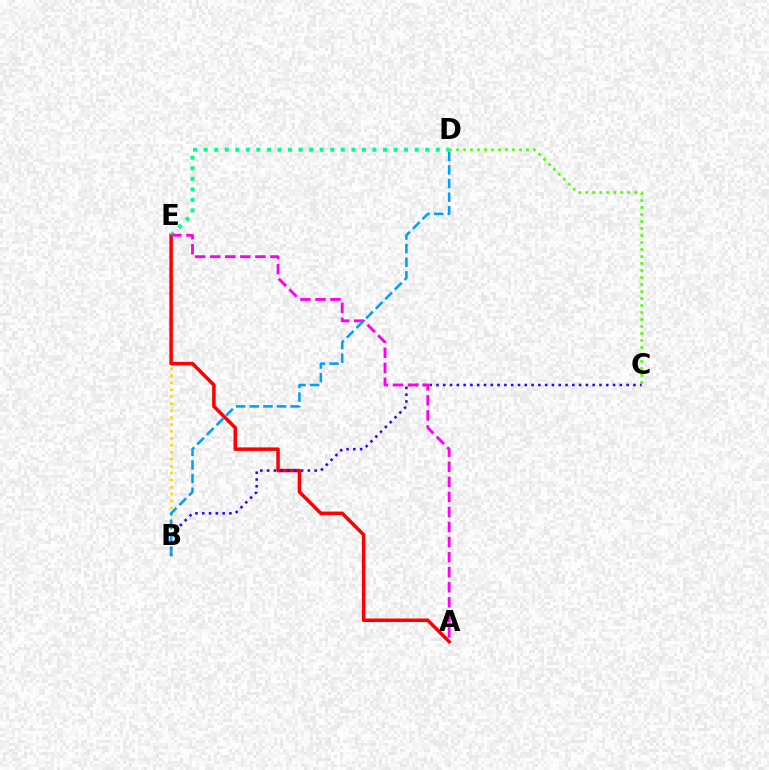{('C', 'D'): [{'color': '#4fff00', 'line_style': 'dotted', 'thickness': 1.9}], ('B', 'E'): [{'color': '#ffd500', 'line_style': 'dotted', 'thickness': 1.89}], ('A', 'E'): [{'color': '#ff0000', 'line_style': 'solid', 'thickness': 2.53}, {'color': '#ff00ed', 'line_style': 'dashed', 'thickness': 2.05}], ('B', 'C'): [{'color': '#3700ff', 'line_style': 'dotted', 'thickness': 1.85}], ('D', 'E'): [{'color': '#00ff86', 'line_style': 'dotted', 'thickness': 2.87}], ('B', 'D'): [{'color': '#009eff', 'line_style': 'dashed', 'thickness': 1.85}]}